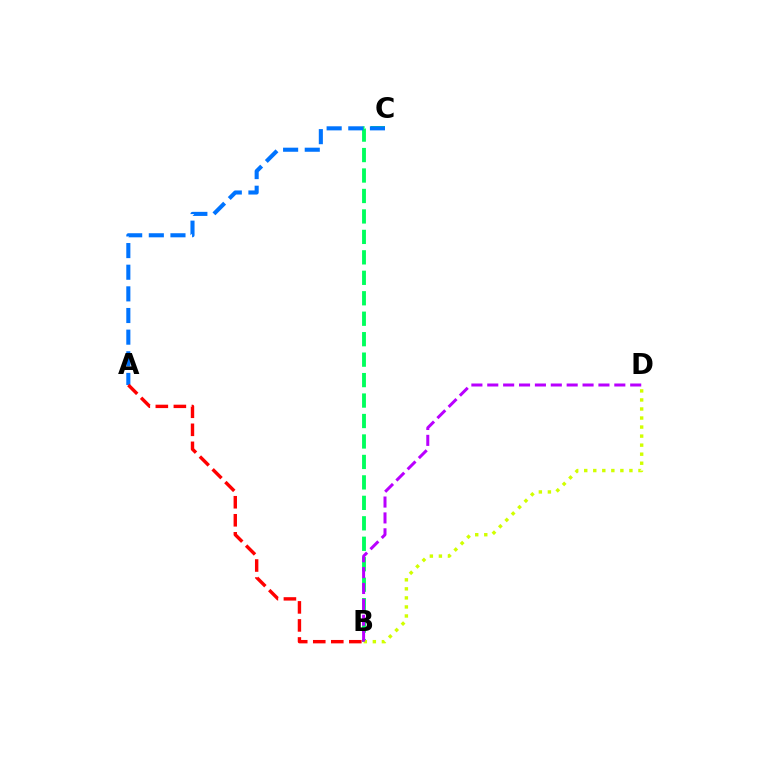{('B', 'C'): [{'color': '#00ff5c', 'line_style': 'dashed', 'thickness': 2.78}], ('B', 'D'): [{'color': '#d1ff00', 'line_style': 'dotted', 'thickness': 2.46}, {'color': '#b900ff', 'line_style': 'dashed', 'thickness': 2.16}], ('A', 'C'): [{'color': '#0074ff', 'line_style': 'dashed', 'thickness': 2.94}], ('A', 'B'): [{'color': '#ff0000', 'line_style': 'dashed', 'thickness': 2.45}]}